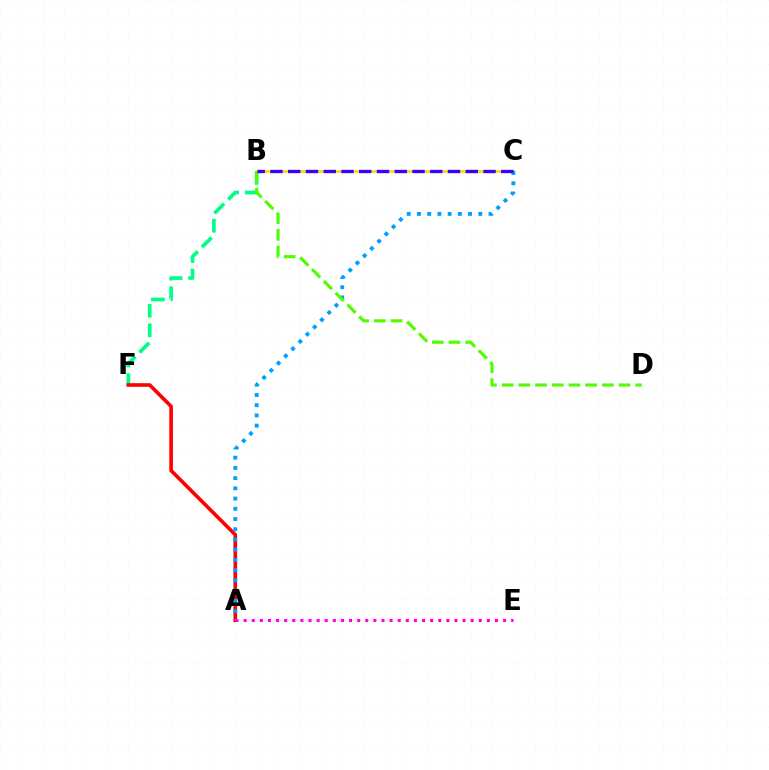{('B', 'F'): [{'color': '#00ff86', 'line_style': 'dashed', 'thickness': 2.65}], ('A', 'F'): [{'color': '#ff0000', 'line_style': 'solid', 'thickness': 2.61}], ('A', 'E'): [{'color': '#ff00ed', 'line_style': 'dotted', 'thickness': 2.2}], ('B', 'C'): [{'color': '#ffd500', 'line_style': 'solid', 'thickness': 1.88}, {'color': '#3700ff', 'line_style': 'dashed', 'thickness': 2.41}], ('A', 'C'): [{'color': '#009eff', 'line_style': 'dotted', 'thickness': 2.78}], ('B', 'D'): [{'color': '#4fff00', 'line_style': 'dashed', 'thickness': 2.27}]}